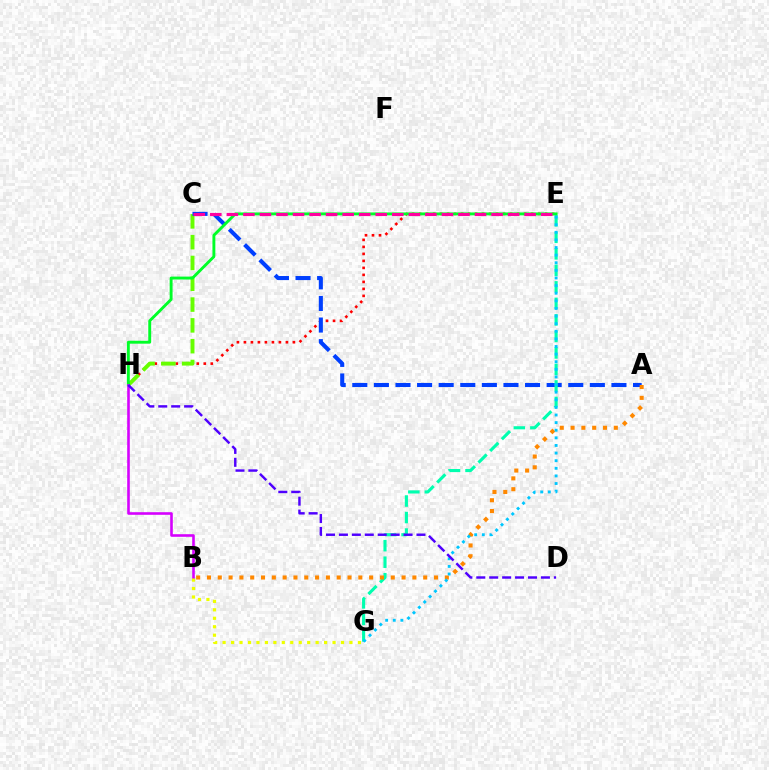{('E', 'H'): [{'color': '#ff0000', 'line_style': 'dotted', 'thickness': 1.9}, {'color': '#00ff27', 'line_style': 'solid', 'thickness': 2.09}], ('C', 'H'): [{'color': '#66ff00', 'line_style': 'dashed', 'thickness': 2.83}], ('A', 'C'): [{'color': '#003fff', 'line_style': 'dashed', 'thickness': 2.93}], ('E', 'G'): [{'color': '#00ffaf', 'line_style': 'dashed', 'thickness': 2.24}, {'color': '#00c7ff', 'line_style': 'dotted', 'thickness': 2.07}], ('A', 'B'): [{'color': '#ff8800', 'line_style': 'dotted', 'thickness': 2.94}], ('B', 'H'): [{'color': '#d600ff', 'line_style': 'solid', 'thickness': 1.87}], ('C', 'E'): [{'color': '#ff00a0', 'line_style': 'dashed', 'thickness': 2.25}], ('B', 'G'): [{'color': '#eeff00', 'line_style': 'dotted', 'thickness': 2.3}], ('D', 'H'): [{'color': '#4f00ff', 'line_style': 'dashed', 'thickness': 1.76}]}